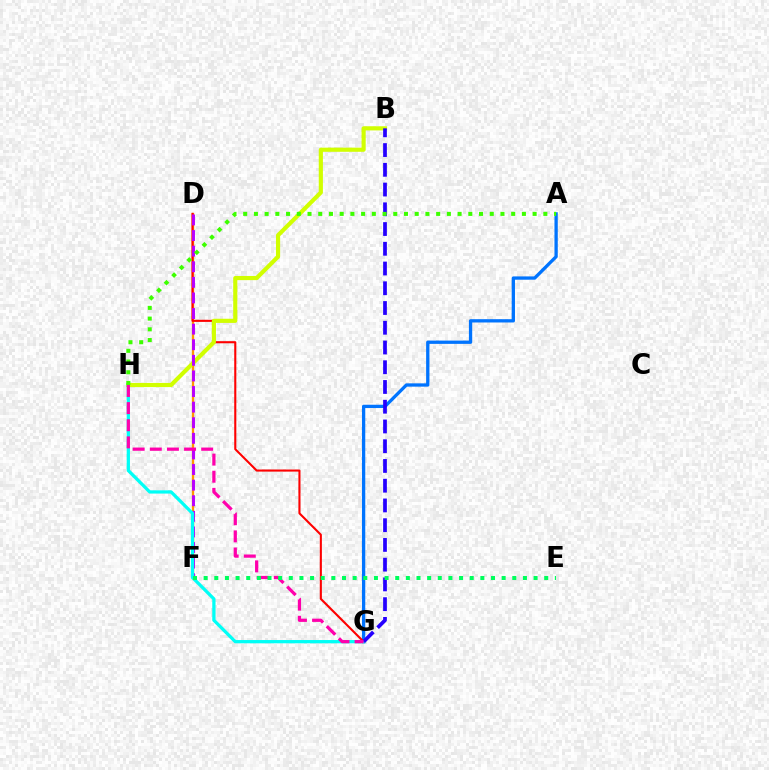{('A', 'G'): [{'color': '#0074ff', 'line_style': 'solid', 'thickness': 2.37}], ('D', 'F'): [{'color': '#ff9400', 'line_style': 'solid', 'thickness': 1.67}, {'color': '#b900ff', 'line_style': 'dashed', 'thickness': 2.12}], ('D', 'G'): [{'color': '#ff0000', 'line_style': 'solid', 'thickness': 1.51}], ('B', 'H'): [{'color': '#d1ff00', 'line_style': 'solid', 'thickness': 2.99}], ('G', 'H'): [{'color': '#00fff6', 'line_style': 'solid', 'thickness': 2.34}, {'color': '#ff00ac', 'line_style': 'dashed', 'thickness': 2.33}], ('B', 'G'): [{'color': '#2500ff', 'line_style': 'dashed', 'thickness': 2.68}], ('E', 'F'): [{'color': '#00ff5c', 'line_style': 'dotted', 'thickness': 2.89}], ('A', 'H'): [{'color': '#3dff00', 'line_style': 'dotted', 'thickness': 2.91}]}